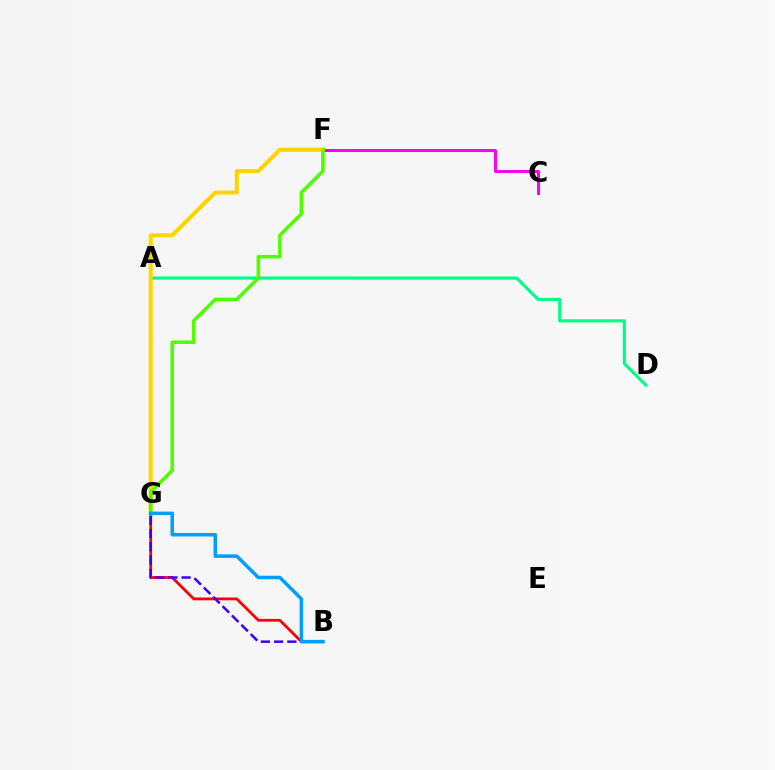{('B', 'G'): [{'color': '#ff0000', 'line_style': 'solid', 'thickness': 2.0}, {'color': '#3700ff', 'line_style': 'dashed', 'thickness': 1.8}, {'color': '#009eff', 'line_style': 'solid', 'thickness': 2.52}], ('A', 'D'): [{'color': '#00ff86', 'line_style': 'solid', 'thickness': 2.28}], ('C', 'F'): [{'color': '#ff00ed', 'line_style': 'solid', 'thickness': 2.14}], ('F', 'G'): [{'color': '#ffd500', 'line_style': 'solid', 'thickness': 2.93}, {'color': '#4fff00', 'line_style': 'solid', 'thickness': 2.56}]}